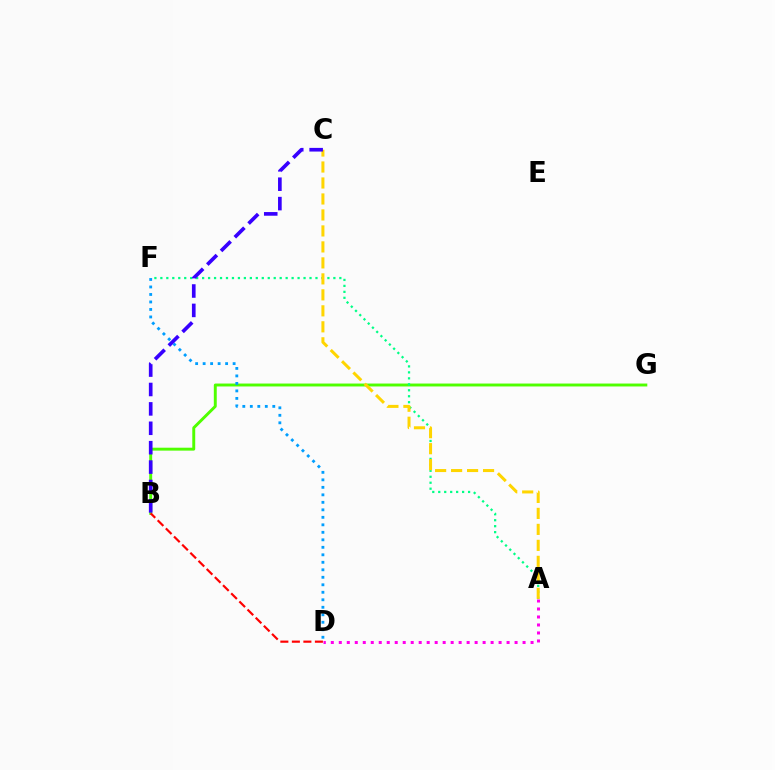{('B', 'G'): [{'color': '#4fff00', 'line_style': 'solid', 'thickness': 2.11}], ('B', 'D'): [{'color': '#ff0000', 'line_style': 'dashed', 'thickness': 1.56}], ('D', 'F'): [{'color': '#009eff', 'line_style': 'dotted', 'thickness': 2.04}], ('A', 'F'): [{'color': '#00ff86', 'line_style': 'dotted', 'thickness': 1.62}], ('A', 'D'): [{'color': '#ff00ed', 'line_style': 'dotted', 'thickness': 2.17}], ('A', 'C'): [{'color': '#ffd500', 'line_style': 'dashed', 'thickness': 2.17}], ('B', 'C'): [{'color': '#3700ff', 'line_style': 'dashed', 'thickness': 2.64}]}